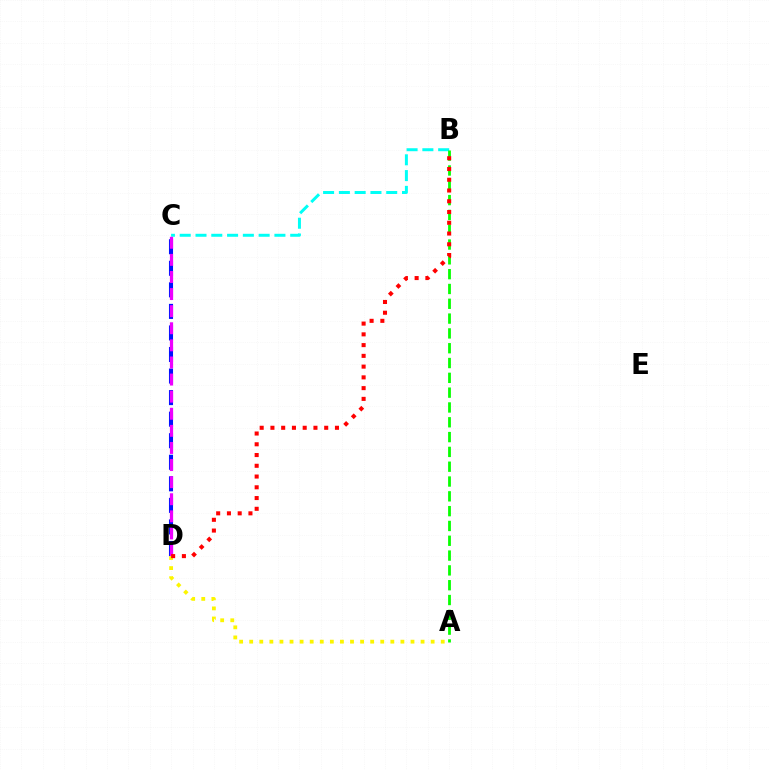{('C', 'D'): [{'color': '#0010ff', 'line_style': 'dashed', 'thickness': 2.93}, {'color': '#ee00ff', 'line_style': 'dashed', 'thickness': 2.32}], ('B', 'C'): [{'color': '#00fff6', 'line_style': 'dashed', 'thickness': 2.14}], ('A', 'B'): [{'color': '#08ff00', 'line_style': 'dashed', 'thickness': 2.01}], ('A', 'D'): [{'color': '#fcf500', 'line_style': 'dotted', 'thickness': 2.74}], ('B', 'D'): [{'color': '#ff0000', 'line_style': 'dotted', 'thickness': 2.92}]}